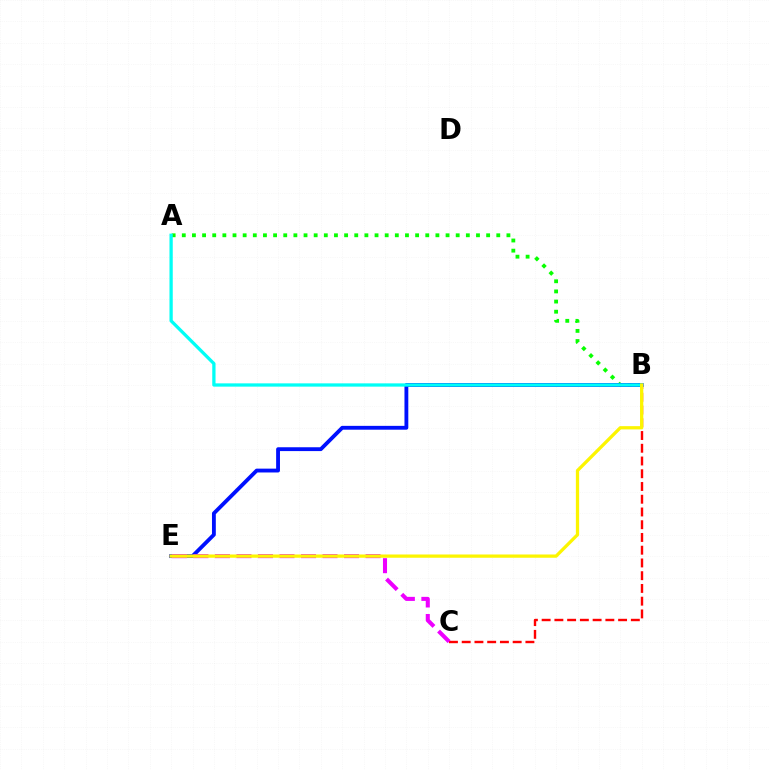{('A', 'B'): [{'color': '#08ff00', 'line_style': 'dotted', 'thickness': 2.76}, {'color': '#00fff6', 'line_style': 'solid', 'thickness': 2.36}], ('B', 'C'): [{'color': '#ff0000', 'line_style': 'dashed', 'thickness': 1.73}], ('B', 'E'): [{'color': '#0010ff', 'line_style': 'solid', 'thickness': 2.76}, {'color': '#fcf500', 'line_style': 'solid', 'thickness': 2.35}], ('C', 'E'): [{'color': '#ee00ff', 'line_style': 'dashed', 'thickness': 2.92}]}